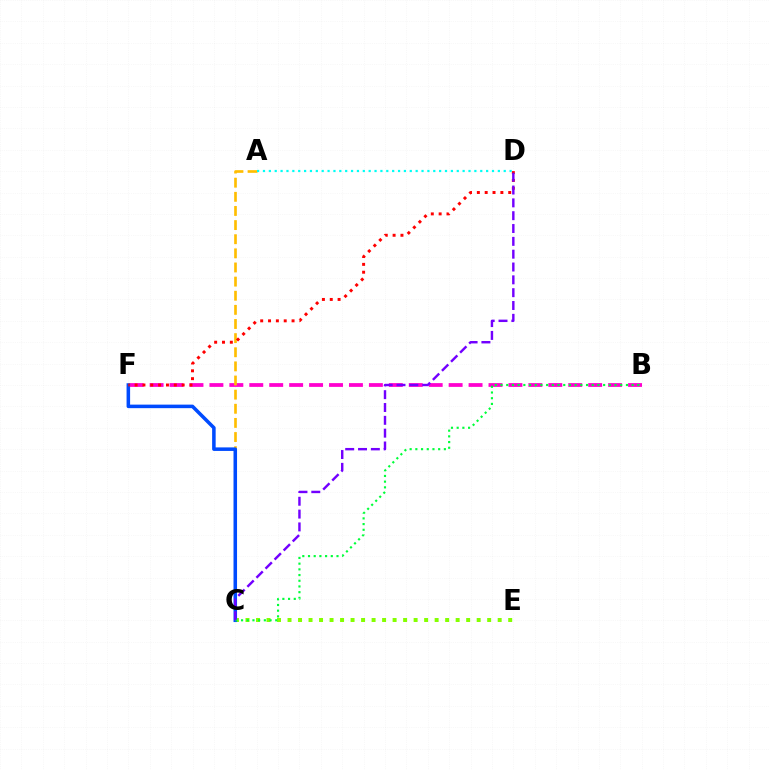{('C', 'E'): [{'color': '#84ff00', 'line_style': 'dotted', 'thickness': 2.85}], ('B', 'F'): [{'color': '#ff00cf', 'line_style': 'dashed', 'thickness': 2.71}], ('A', 'C'): [{'color': '#ffbd00', 'line_style': 'dashed', 'thickness': 1.92}], ('C', 'F'): [{'color': '#004bff', 'line_style': 'solid', 'thickness': 2.54}], ('B', 'C'): [{'color': '#00ff39', 'line_style': 'dotted', 'thickness': 1.55}], ('D', 'F'): [{'color': '#ff0000', 'line_style': 'dotted', 'thickness': 2.13}], ('A', 'D'): [{'color': '#00fff6', 'line_style': 'dotted', 'thickness': 1.6}], ('C', 'D'): [{'color': '#7200ff', 'line_style': 'dashed', 'thickness': 1.74}]}